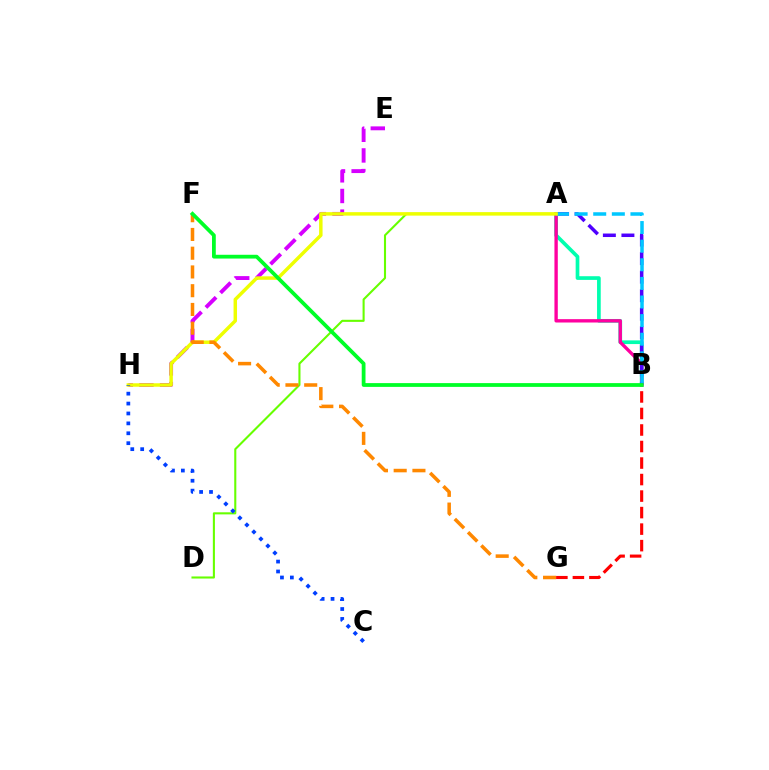{('E', 'H'): [{'color': '#d600ff', 'line_style': 'dashed', 'thickness': 2.8}], ('A', 'B'): [{'color': '#00ffaf', 'line_style': 'solid', 'thickness': 2.65}, {'color': '#ff00a0', 'line_style': 'solid', 'thickness': 2.41}, {'color': '#4f00ff', 'line_style': 'dashed', 'thickness': 2.52}, {'color': '#00c7ff', 'line_style': 'dashed', 'thickness': 2.53}], ('A', 'D'): [{'color': '#66ff00', 'line_style': 'solid', 'thickness': 1.51}], ('A', 'H'): [{'color': '#eeff00', 'line_style': 'solid', 'thickness': 2.49}], ('C', 'H'): [{'color': '#003fff', 'line_style': 'dotted', 'thickness': 2.69}], ('F', 'G'): [{'color': '#ff8800', 'line_style': 'dashed', 'thickness': 2.55}], ('B', 'G'): [{'color': '#ff0000', 'line_style': 'dashed', 'thickness': 2.24}], ('B', 'F'): [{'color': '#00ff27', 'line_style': 'solid', 'thickness': 2.72}]}